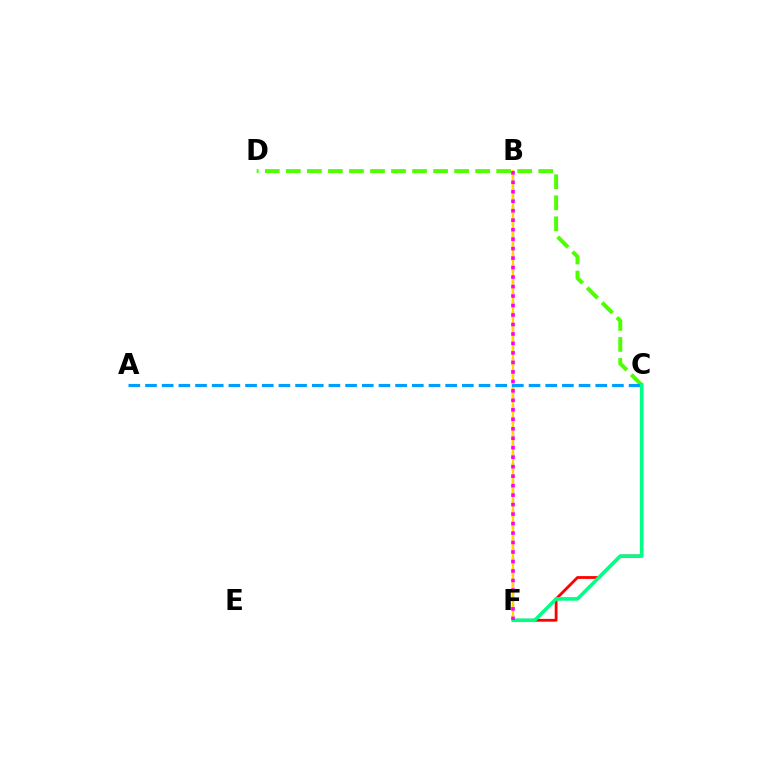{('C', 'D'): [{'color': '#4fff00', 'line_style': 'dashed', 'thickness': 2.86}], ('C', 'F'): [{'color': '#ff0000', 'line_style': 'solid', 'thickness': 2.01}, {'color': '#00ff86', 'line_style': 'solid', 'thickness': 2.57}], ('B', 'F'): [{'color': '#3700ff', 'line_style': 'dashed', 'thickness': 1.59}, {'color': '#ffd500', 'line_style': 'solid', 'thickness': 1.62}, {'color': '#ff00ed', 'line_style': 'dotted', 'thickness': 2.58}], ('A', 'C'): [{'color': '#009eff', 'line_style': 'dashed', 'thickness': 2.27}]}